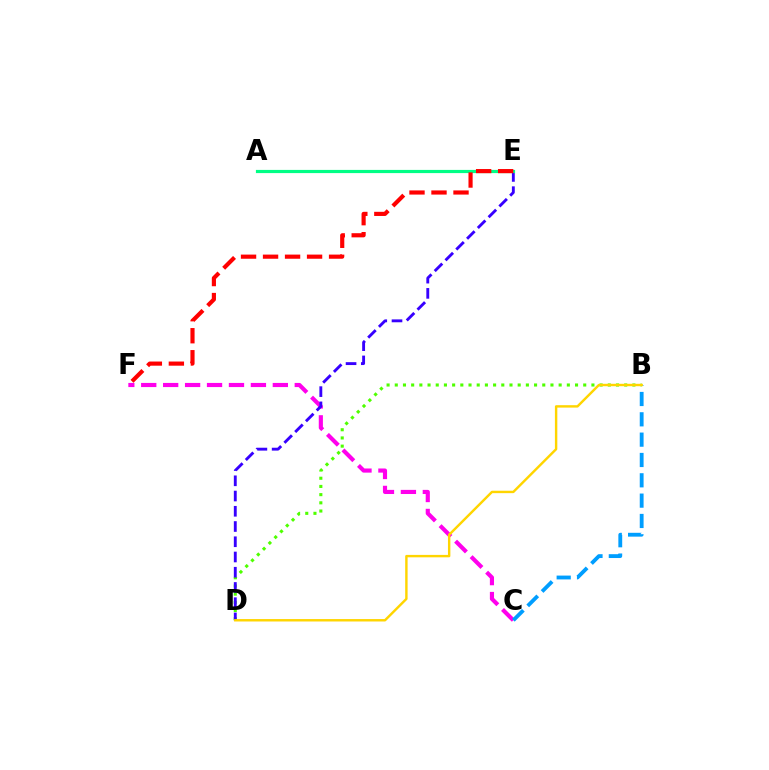{('B', 'D'): [{'color': '#4fff00', 'line_style': 'dotted', 'thickness': 2.23}, {'color': '#ffd500', 'line_style': 'solid', 'thickness': 1.74}], ('C', 'F'): [{'color': '#ff00ed', 'line_style': 'dashed', 'thickness': 2.98}], ('D', 'E'): [{'color': '#3700ff', 'line_style': 'dashed', 'thickness': 2.07}], ('B', 'C'): [{'color': '#009eff', 'line_style': 'dashed', 'thickness': 2.76}], ('A', 'E'): [{'color': '#00ff86', 'line_style': 'solid', 'thickness': 2.29}], ('E', 'F'): [{'color': '#ff0000', 'line_style': 'dashed', 'thickness': 2.99}]}